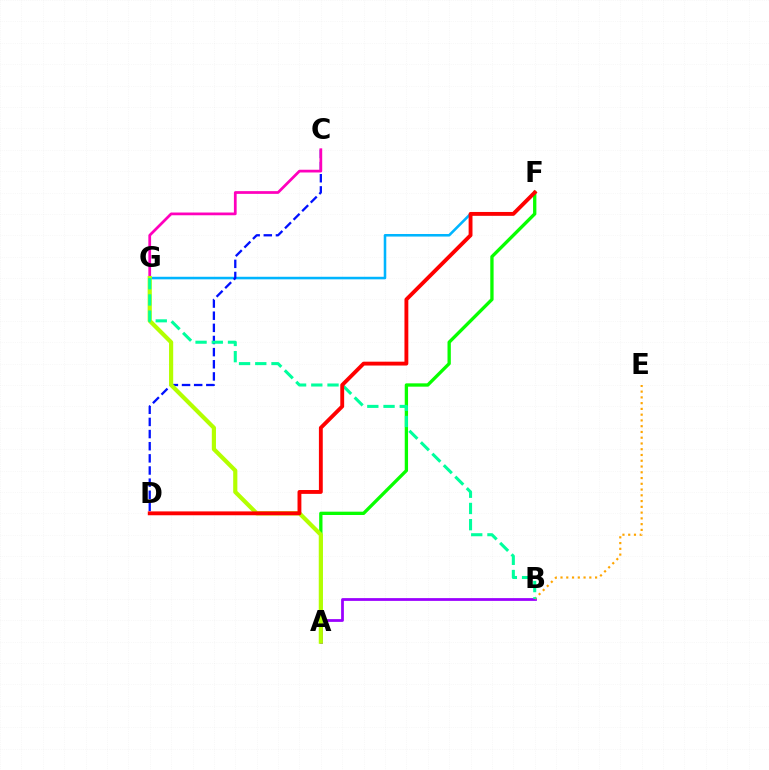{('F', 'G'): [{'color': '#00b5ff', 'line_style': 'solid', 'thickness': 1.84}], ('A', 'F'): [{'color': '#08ff00', 'line_style': 'solid', 'thickness': 2.39}], ('C', 'D'): [{'color': '#0010ff', 'line_style': 'dashed', 'thickness': 1.65}], ('A', 'B'): [{'color': '#9b00ff', 'line_style': 'solid', 'thickness': 1.99}], ('C', 'G'): [{'color': '#ff00bd', 'line_style': 'solid', 'thickness': 1.97}], ('A', 'G'): [{'color': '#b3ff00', 'line_style': 'solid', 'thickness': 3.0}], ('B', 'E'): [{'color': '#ffa500', 'line_style': 'dotted', 'thickness': 1.57}], ('B', 'G'): [{'color': '#00ff9d', 'line_style': 'dashed', 'thickness': 2.2}], ('D', 'F'): [{'color': '#ff0000', 'line_style': 'solid', 'thickness': 2.78}]}